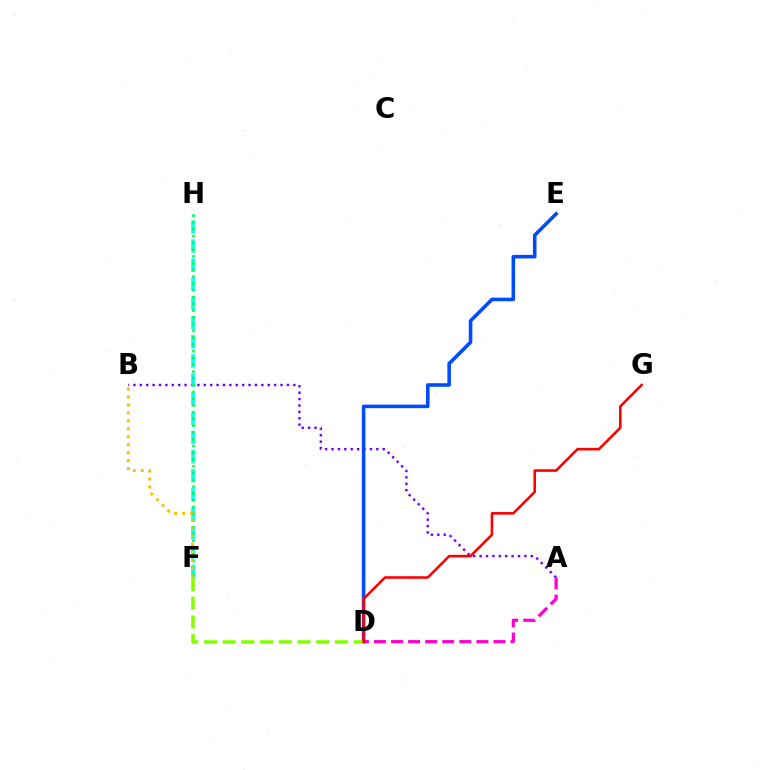{('A', 'B'): [{'color': '#7200ff', 'line_style': 'dotted', 'thickness': 1.74}], ('F', 'H'): [{'color': '#00fff6', 'line_style': 'dashed', 'thickness': 2.6}, {'color': '#00ff39', 'line_style': 'dotted', 'thickness': 1.84}], ('D', 'E'): [{'color': '#004bff', 'line_style': 'solid', 'thickness': 2.57}], ('B', 'F'): [{'color': '#ffbd00', 'line_style': 'dotted', 'thickness': 2.16}], ('D', 'F'): [{'color': '#84ff00', 'line_style': 'dashed', 'thickness': 2.54}], ('A', 'D'): [{'color': '#ff00cf', 'line_style': 'dashed', 'thickness': 2.32}], ('D', 'G'): [{'color': '#ff0000', 'line_style': 'solid', 'thickness': 1.86}]}